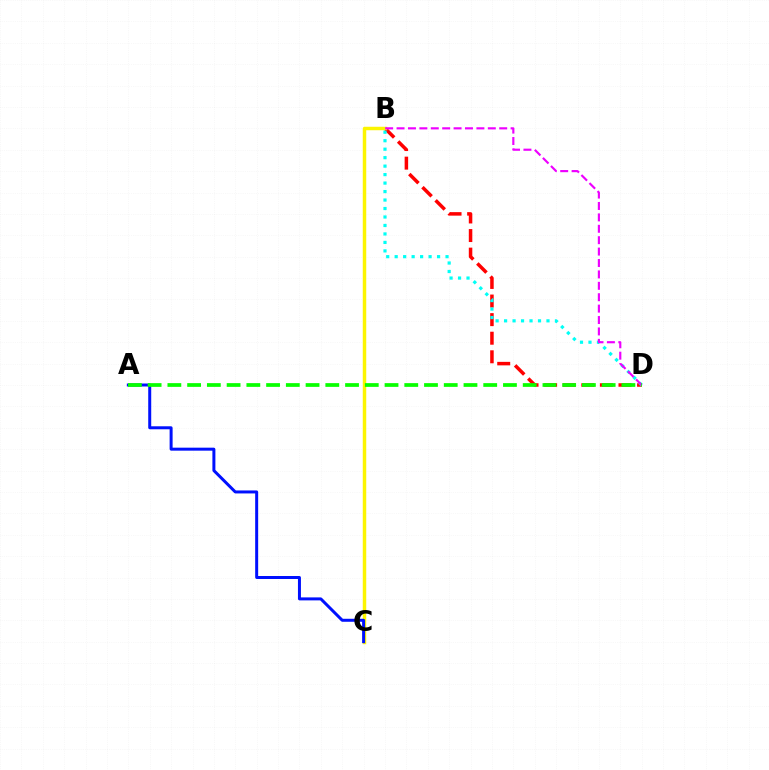{('B', 'D'): [{'color': '#ff0000', 'line_style': 'dashed', 'thickness': 2.53}, {'color': '#00fff6', 'line_style': 'dotted', 'thickness': 2.3}, {'color': '#ee00ff', 'line_style': 'dashed', 'thickness': 1.55}], ('B', 'C'): [{'color': '#fcf500', 'line_style': 'solid', 'thickness': 2.5}], ('A', 'C'): [{'color': '#0010ff', 'line_style': 'solid', 'thickness': 2.15}], ('A', 'D'): [{'color': '#08ff00', 'line_style': 'dashed', 'thickness': 2.68}]}